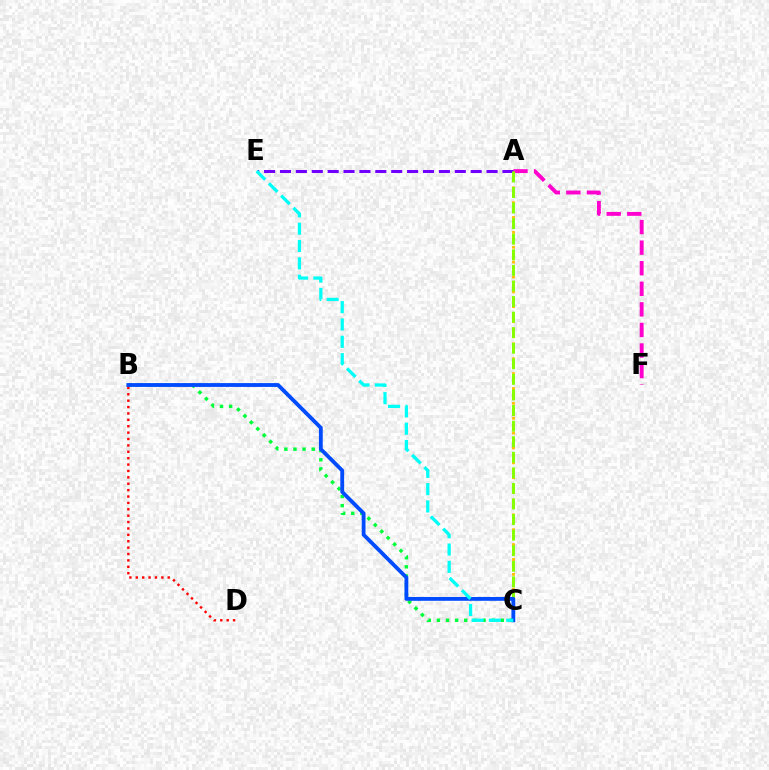{('A', 'F'): [{'color': '#ff00cf', 'line_style': 'dashed', 'thickness': 2.79}], ('B', 'C'): [{'color': '#00ff39', 'line_style': 'dotted', 'thickness': 2.48}, {'color': '#004bff', 'line_style': 'solid', 'thickness': 2.75}], ('A', 'C'): [{'color': '#ffbd00', 'line_style': 'dotted', 'thickness': 2.02}, {'color': '#84ff00', 'line_style': 'dashed', 'thickness': 2.12}], ('A', 'E'): [{'color': '#7200ff', 'line_style': 'dashed', 'thickness': 2.16}], ('B', 'D'): [{'color': '#ff0000', 'line_style': 'dotted', 'thickness': 1.74}], ('C', 'E'): [{'color': '#00fff6', 'line_style': 'dashed', 'thickness': 2.35}]}